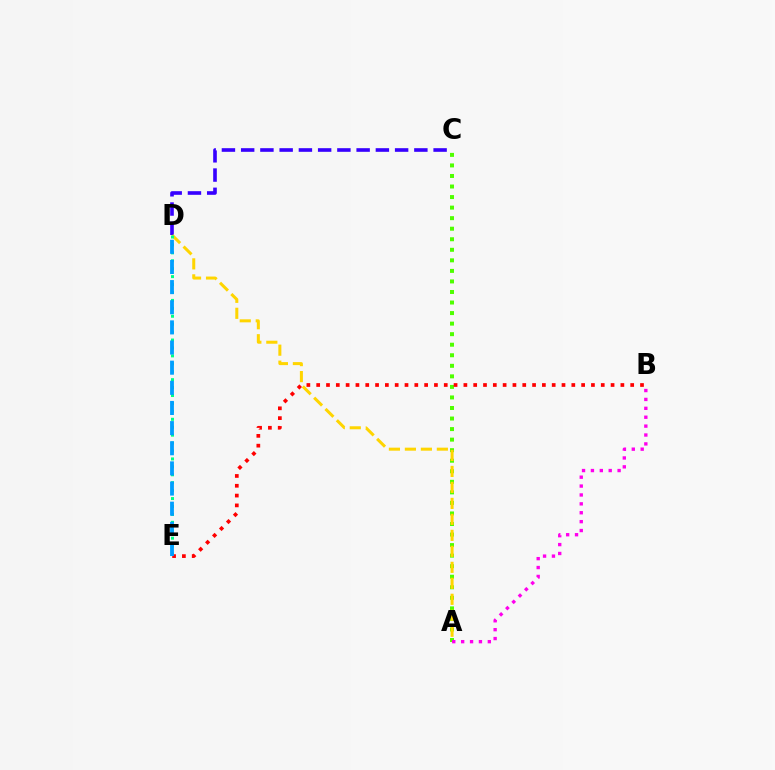{('C', 'D'): [{'color': '#3700ff', 'line_style': 'dashed', 'thickness': 2.61}], ('A', 'C'): [{'color': '#4fff00', 'line_style': 'dotted', 'thickness': 2.87}], ('A', 'D'): [{'color': '#ffd500', 'line_style': 'dashed', 'thickness': 2.17}], ('D', 'E'): [{'color': '#00ff86', 'line_style': 'dotted', 'thickness': 2.15}, {'color': '#009eff', 'line_style': 'dashed', 'thickness': 2.74}], ('A', 'B'): [{'color': '#ff00ed', 'line_style': 'dotted', 'thickness': 2.42}], ('B', 'E'): [{'color': '#ff0000', 'line_style': 'dotted', 'thickness': 2.67}]}